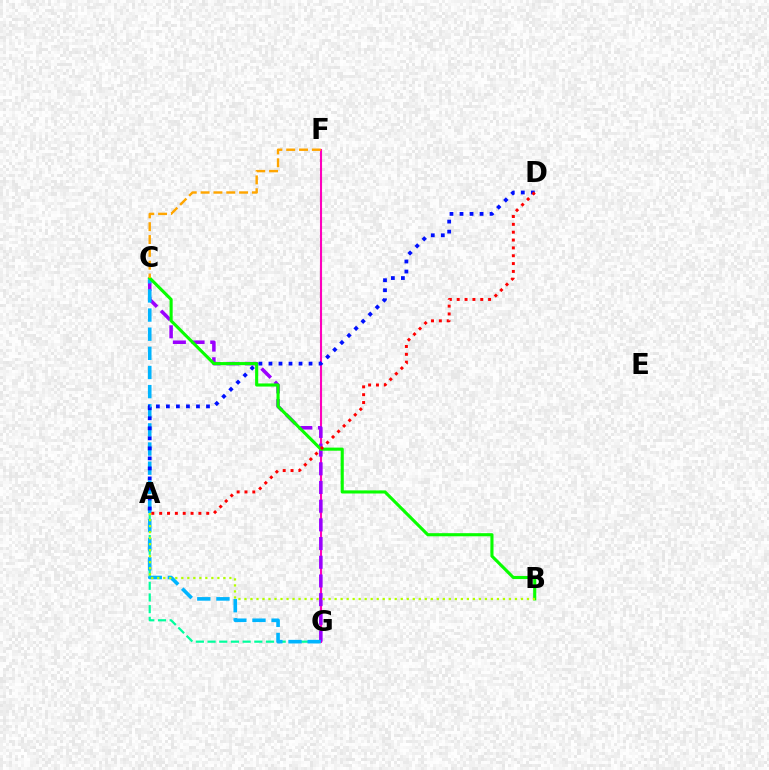{('A', 'G'): [{'color': '#00ff9d', 'line_style': 'dashed', 'thickness': 1.59}], ('F', 'G'): [{'color': '#ff00bd', 'line_style': 'solid', 'thickness': 1.51}], ('C', 'G'): [{'color': '#9b00ff', 'line_style': 'dashed', 'thickness': 2.54}, {'color': '#00b5ff', 'line_style': 'dashed', 'thickness': 2.6}], ('B', 'C'): [{'color': '#08ff00', 'line_style': 'solid', 'thickness': 2.24}], ('A', 'D'): [{'color': '#0010ff', 'line_style': 'dotted', 'thickness': 2.72}, {'color': '#ff0000', 'line_style': 'dotted', 'thickness': 2.13}], ('A', 'B'): [{'color': '#b3ff00', 'line_style': 'dotted', 'thickness': 1.63}], ('C', 'F'): [{'color': '#ffa500', 'line_style': 'dashed', 'thickness': 1.74}]}